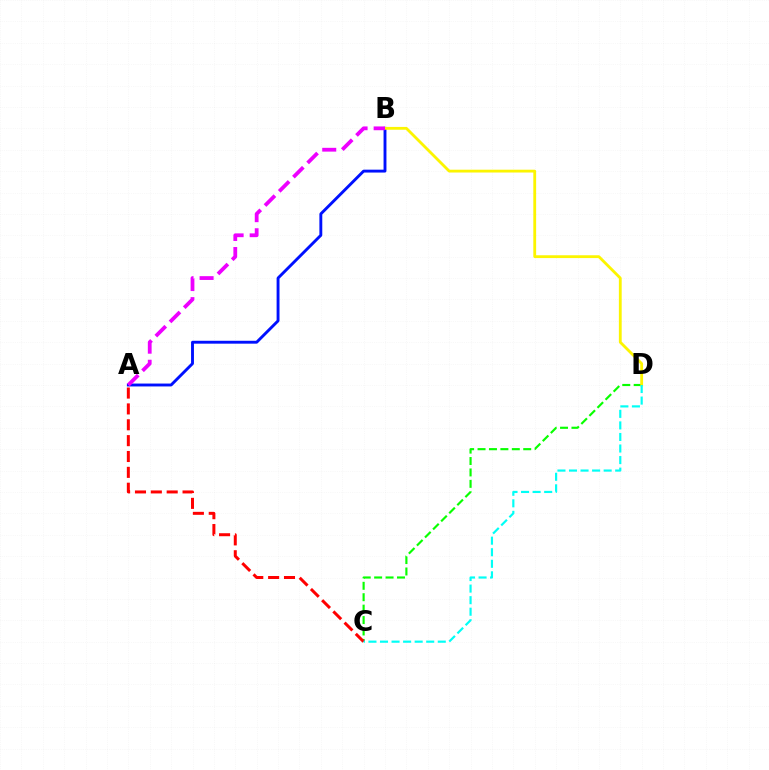{('C', 'D'): [{'color': '#08ff00', 'line_style': 'dashed', 'thickness': 1.55}, {'color': '#00fff6', 'line_style': 'dashed', 'thickness': 1.57}], ('A', 'B'): [{'color': '#0010ff', 'line_style': 'solid', 'thickness': 2.08}, {'color': '#ee00ff', 'line_style': 'dashed', 'thickness': 2.73}], ('B', 'D'): [{'color': '#fcf500', 'line_style': 'solid', 'thickness': 2.03}], ('A', 'C'): [{'color': '#ff0000', 'line_style': 'dashed', 'thickness': 2.15}]}